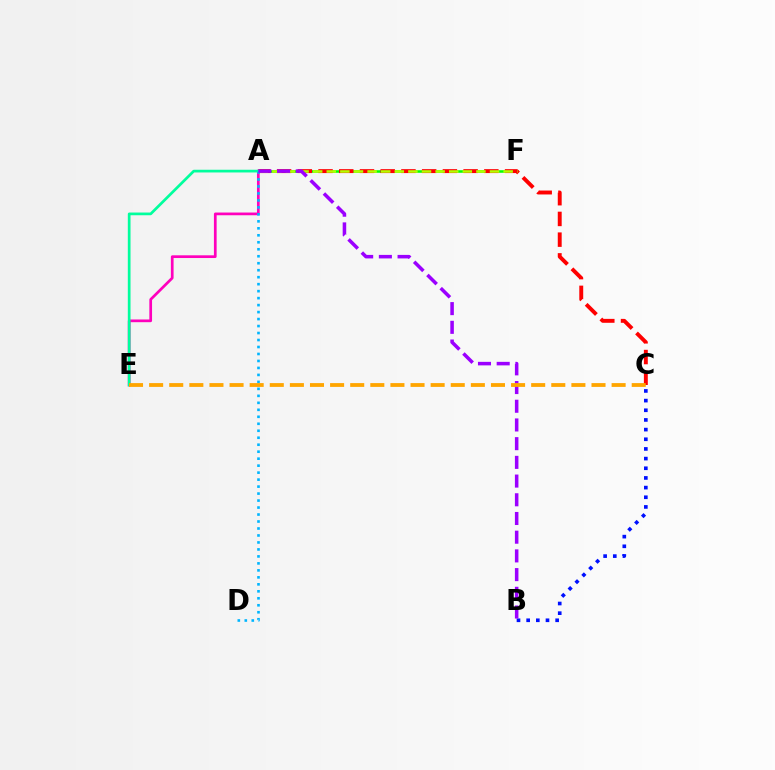{('A', 'F'): [{'color': '#08ff00', 'line_style': 'solid', 'thickness': 1.85}, {'color': '#b3ff00', 'line_style': 'dashed', 'thickness': 1.85}], ('B', 'C'): [{'color': '#0010ff', 'line_style': 'dotted', 'thickness': 2.63}], ('A', 'E'): [{'color': '#ff00bd', 'line_style': 'solid', 'thickness': 1.95}, {'color': '#00ff9d', 'line_style': 'solid', 'thickness': 1.95}], ('A', 'C'): [{'color': '#ff0000', 'line_style': 'dashed', 'thickness': 2.82}], ('A', 'D'): [{'color': '#00b5ff', 'line_style': 'dotted', 'thickness': 1.9}], ('A', 'B'): [{'color': '#9b00ff', 'line_style': 'dashed', 'thickness': 2.54}], ('C', 'E'): [{'color': '#ffa500', 'line_style': 'dashed', 'thickness': 2.73}]}